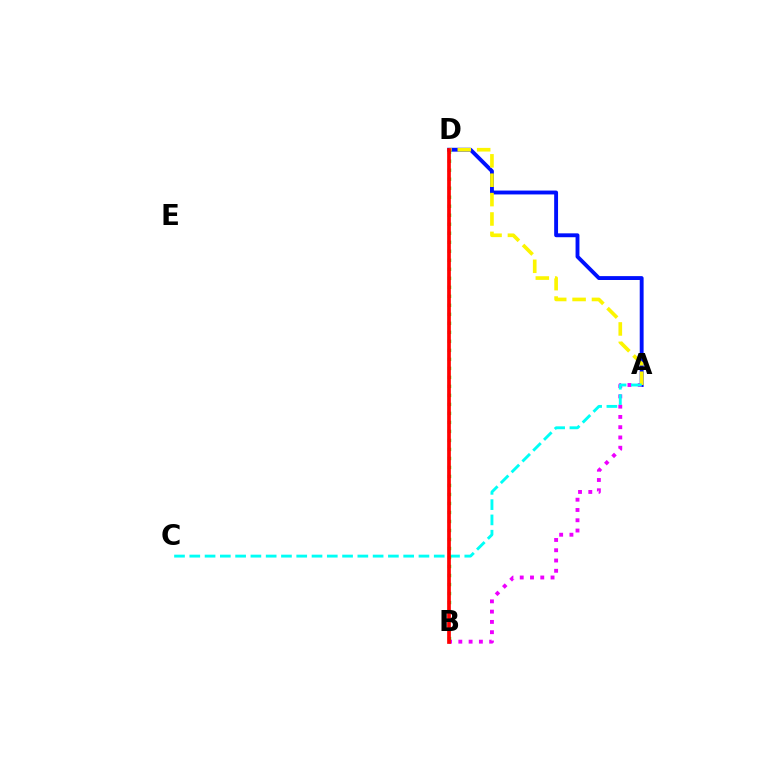{('A', 'D'): [{'color': '#0010ff', 'line_style': 'solid', 'thickness': 2.79}, {'color': '#fcf500', 'line_style': 'dashed', 'thickness': 2.63}], ('A', 'B'): [{'color': '#ee00ff', 'line_style': 'dotted', 'thickness': 2.79}], ('A', 'C'): [{'color': '#00fff6', 'line_style': 'dashed', 'thickness': 2.08}], ('B', 'D'): [{'color': '#08ff00', 'line_style': 'dotted', 'thickness': 2.45}, {'color': '#ff0000', 'line_style': 'solid', 'thickness': 2.67}]}